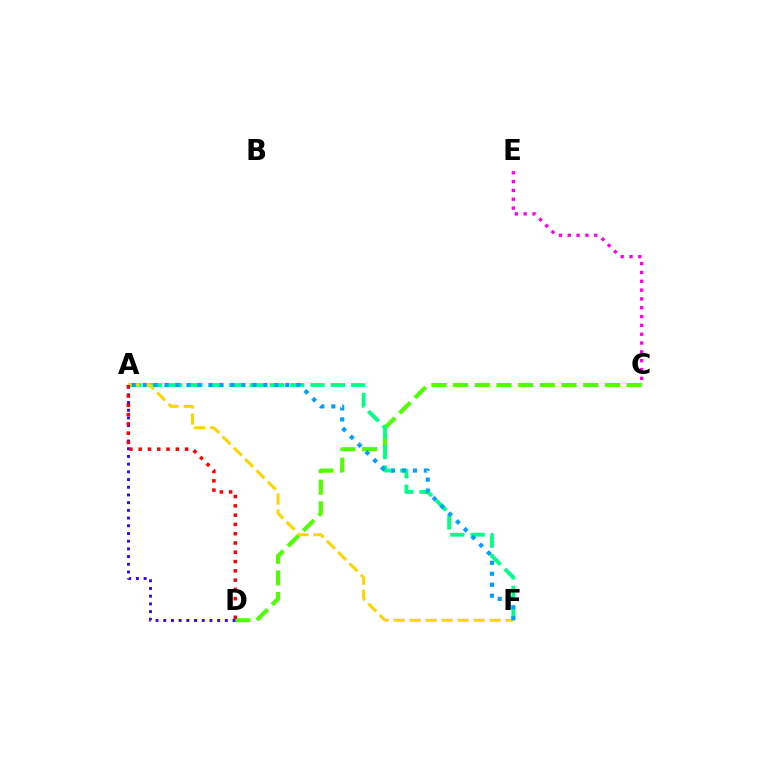{('C', 'D'): [{'color': '#4fff00', 'line_style': 'dashed', 'thickness': 2.95}], ('A', 'F'): [{'color': '#00ff86', 'line_style': 'dashed', 'thickness': 2.76}, {'color': '#ffd500', 'line_style': 'dashed', 'thickness': 2.17}, {'color': '#009eff', 'line_style': 'dotted', 'thickness': 2.98}], ('A', 'D'): [{'color': '#3700ff', 'line_style': 'dotted', 'thickness': 2.09}, {'color': '#ff0000', 'line_style': 'dotted', 'thickness': 2.52}], ('C', 'E'): [{'color': '#ff00ed', 'line_style': 'dotted', 'thickness': 2.4}]}